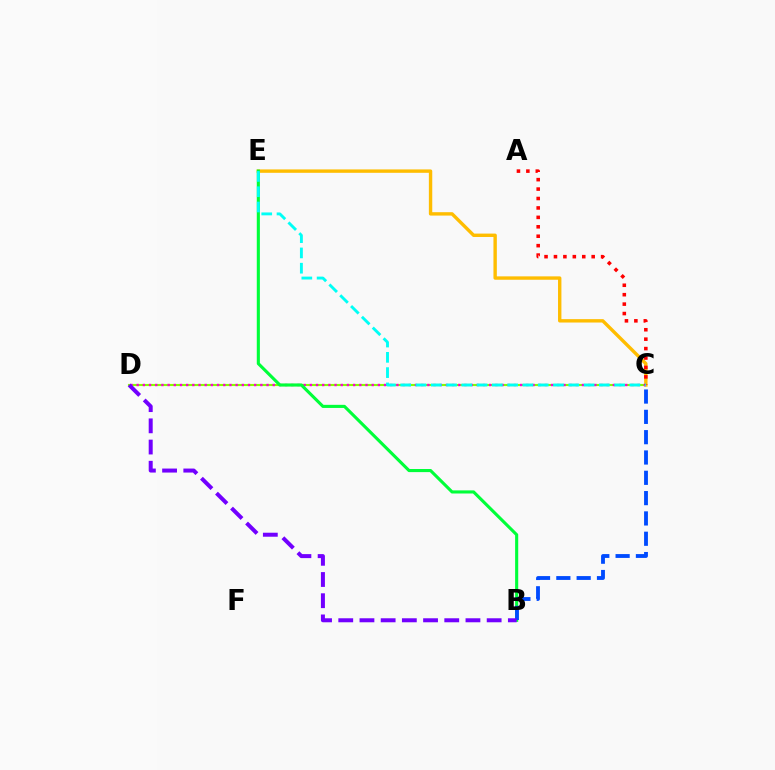{('C', 'D'): [{'color': '#84ff00', 'line_style': 'solid', 'thickness': 1.53}, {'color': '#ff00cf', 'line_style': 'dotted', 'thickness': 1.68}], ('C', 'E'): [{'color': '#ffbd00', 'line_style': 'solid', 'thickness': 2.44}, {'color': '#00fff6', 'line_style': 'dashed', 'thickness': 2.08}], ('B', 'E'): [{'color': '#00ff39', 'line_style': 'solid', 'thickness': 2.24}], ('B', 'C'): [{'color': '#004bff', 'line_style': 'dashed', 'thickness': 2.76}], ('A', 'C'): [{'color': '#ff0000', 'line_style': 'dotted', 'thickness': 2.56}], ('B', 'D'): [{'color': '#7200ff', 'line_style': 'dashed', 'thickness': 2.88}]}